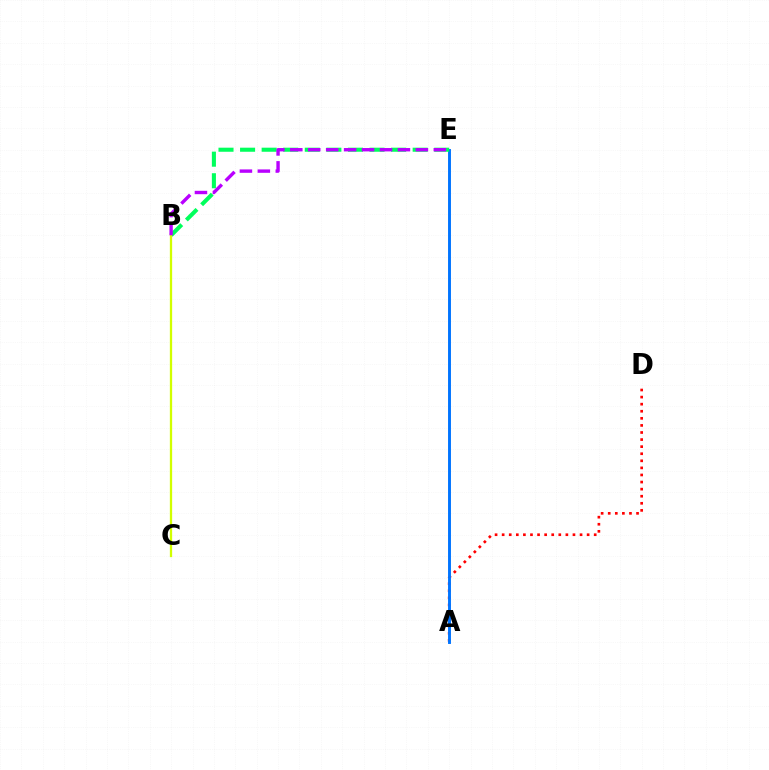{('A', 'D'): [{'color': '#ff0000', 'line_style': 'dotted', 'thickness': 1.92}], ('A', 'E'): [{'color': '#0074ff', 'line_style': 'solid', 'thickness': 2.1}], ('B', 'E'): [{'color': '#00ff5c', 'line_style': 'dashed', 'thickness': 2.93}, {'color': '#b900ff', 'line_style': 'dashed', 'thickness': 2.44}], ('B', 'C'): [{'color': '#d1ff00', 'line_style': 'solid', 'thickness': 1.65}]}